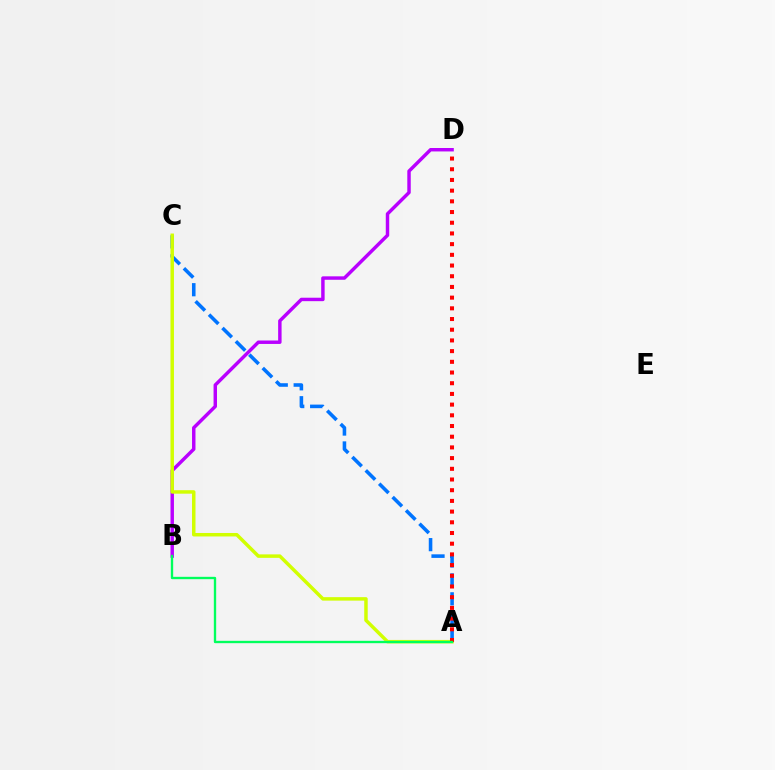{('B', 'D'): [{'color': '#b900ff', 'line_style': 'solid', 'thickness': 2.48}], ('A', 'C'): [{'color': '#0074ff', 'line_style': 'dashed', 'thickness': 2.57}, {'color': '#d1ff00', 'line_style': 'solid', 'thickness': 2.5}], ('A', 'D'): [{'color': '#ff0000', 'line_style': 'dotted', 'thickness': 2.91}], ('A', 'B'): [{'color': '#00ff5c', 'line_style': 'solid', 'thickness': 1.69}]}